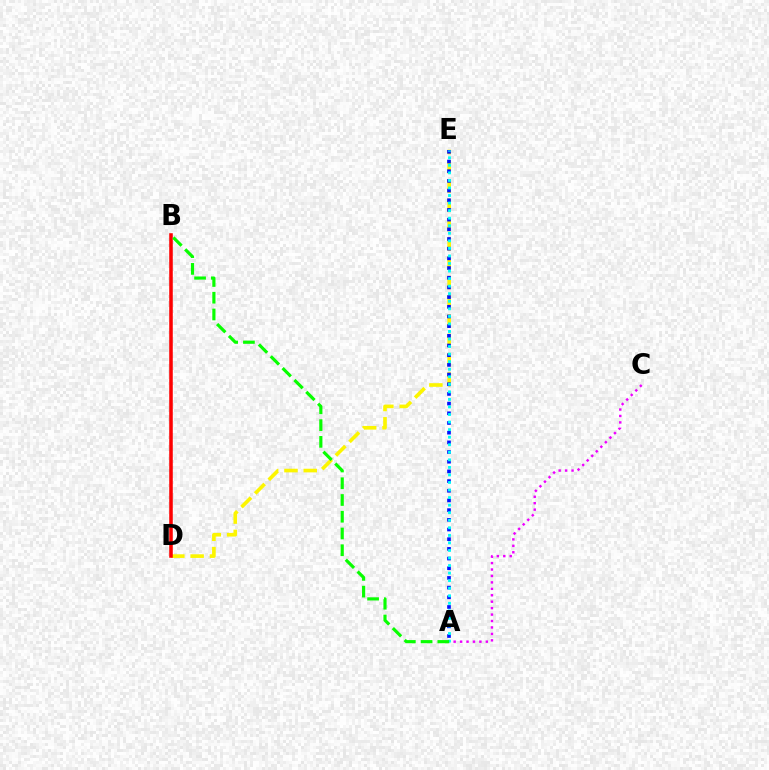{('D', 'E'): [{'color': '#fcf500', 'line_style': 'dashed', 'thickness': 2.62}], ('A', 'C'): [{'color': '#ee00ff', 'line_style': 'dotted', 'thickness': 1.75}], ('A', 'E'): [{'color': '#0010ff', 'line_style': 'dotted', 'thickness': 2.63}, {'color': '#00fff6', 'line_style': 'dotted', 'thickness': 2.05}], ('B', 'D'): [{'color': '#ff0000', 'line_style': 'solid', 'thickness': 2.55}], ('A', 'B'): [{'color': '#08ff00', 'line_style': 'dashed', 'thickness': 2.28}]}